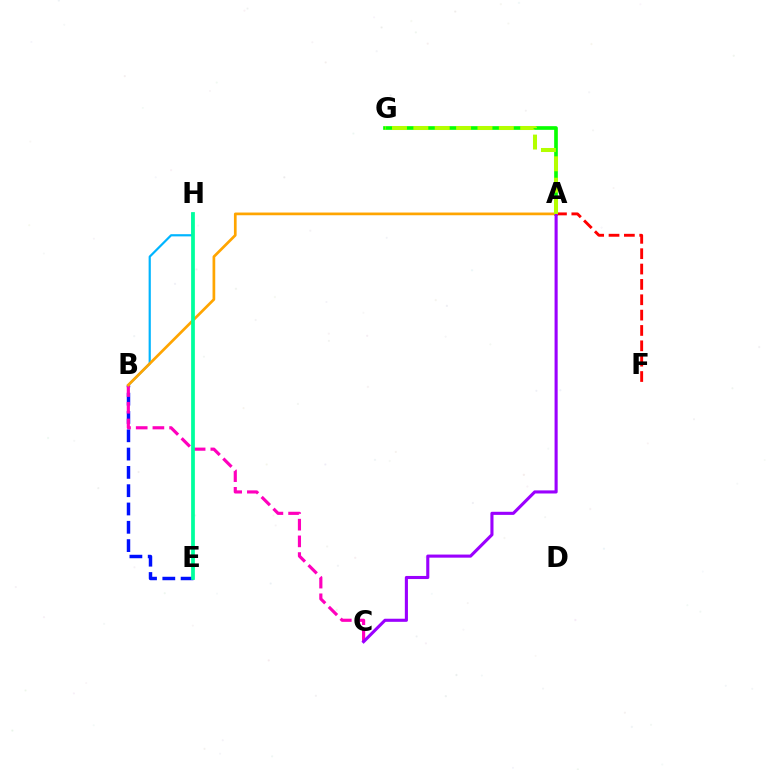{('A', 'G'): [{'color': '#08ff00', 'line_style': 'solid', 'thickness': 2.65}, {'color': '#b3ff00', 'line_style': 'dashed', 'thickness': 2.9}], ('B', 'E'): [{'color': '#0010ff', 'line_style': 'dashed', 'thickness': 2.49}], ('A', 'F'): [{'color': '#ff0000', 'line_style': 'dashed', 'thickness': 2.09}], ('B', 'C'): [{'color': '#ff00bd', 'line_style': 'dashed', 'thickness': 2.27}], ('B', 'H'): [{'color': '#00b5ff', 'line_style': 'solid', 'thickness': 1.58}], ('A', 'B'): [{'color': '#ffa500', 'line_style': 'solid', 'thickness': 1.95}], ('E', 'H'): [{'color': '#00ff9d', 'line_style': 'solid', 'thickness': 2.7}], ('A', 'C'): [{'color': '#9b00ff', 'line_style': 'solid', 'thickness': 2.23}]}